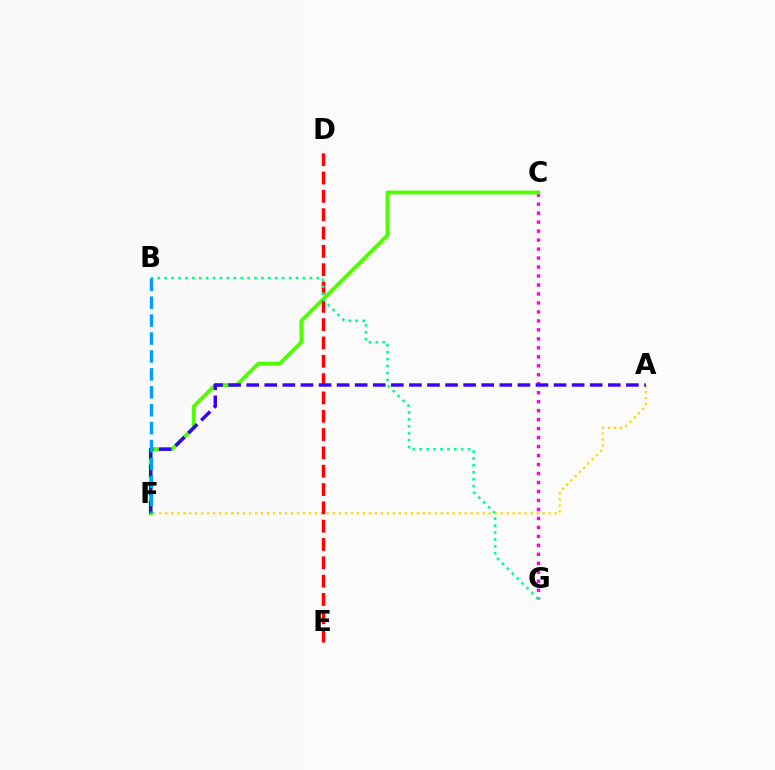{('C', 'G'): [{'color': '#ff00ed', 'line_style': 'dotted', 'thickness': 2.44}], ('C', 'F'): [{'color': '#4fff00', 'line_style': 'solid', 'thickness': 2.77}], ('A', 'F'): [{'color': '#ffd500', 'line_style': 'dotted', 'thickness': 1.63}, {'color': '#3700ff', 'line_style': 'dashed', 'thickness': 2.46}], ('D', 'E'): [{'color': '#ff0000', 'line_style': 'dashed', 'thickness': 2.49}], ('B', 'G'): [{'color': '#00ff86', 'line_style': 'dotted', 'thickness': 1.88}], ('B', 'F'): [{'color': '#009eff', 'line_style': 'dashed', 'thickness': 2.44}]}